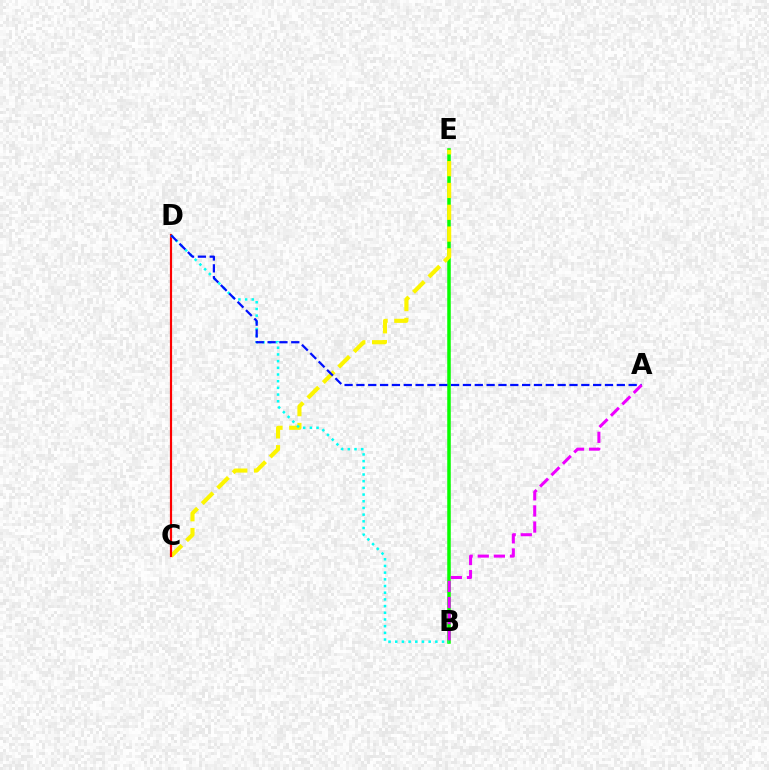{('B', 'E'): [{'color': '#08ff00', 'line_style': 'solid', 'thickness': 2.53}], ('C', 'E'): [{'color': '#fcf500', 'line_style': 'dashed', 'thickness': 2.96}], ('C', 'D'): [{'color': '#ff0000', 'line_style': 'solid', 'thickness': 1.57}], ('B', 'D'): [{'color': '#00fff6', 'line_style': 'dotted', 'thickness': 1.82}], ('A', 'D'): [{'color': '#0010ff', 'line_style': 'dashed', 'thickness': 1.61}], ('A', 'B'): [{'color': '#ee00ff', 'line_style': 'dashed', 'thickness': 2.19}]}